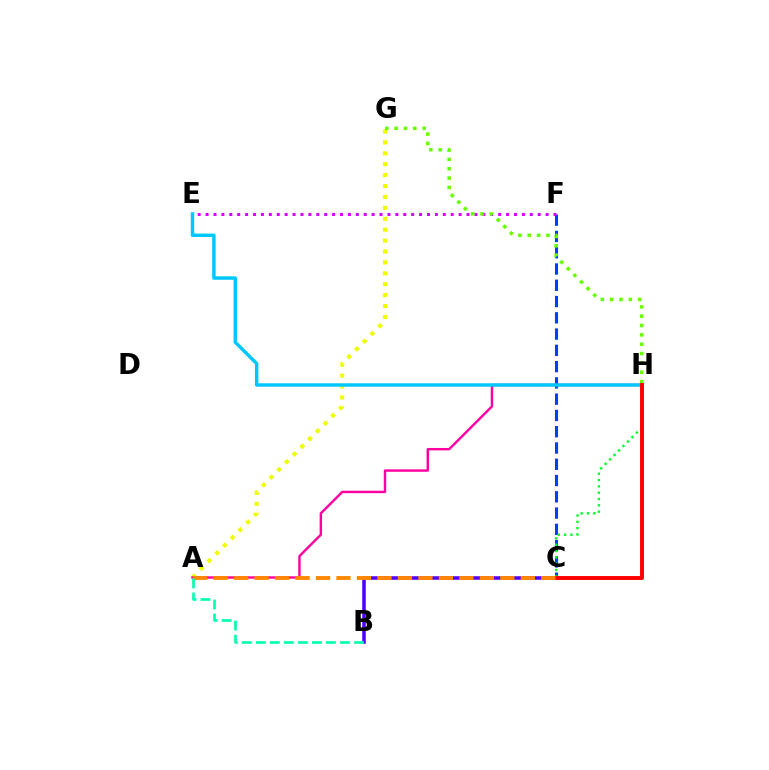{('C', 'F'): [{'color': '#003fff', 'line_style': 'dashed', 'thickness': 2.21}], ('E', 'F'): [{'color': '#d600ff', 'line_style': 'dotted', 'thickness': 2.15}], ('A', 'G'): [{'color': '#eeff00', 'line_style': 'dotted', 'thickness': 2.96}], ('A', 'H'): [{'color': '#ff00a0', 'line_style': 'solid', 'thickness': 1.74}], ('E', 'H'): [{'color': '#00c7ff', 'line_style': 'solid', 'thickness': 2.48}], ('C', 'H'): [{'color': '#00ff27', 'line_style': 'dotted', 'thickness': 1.72}, {'color': '#ff0000', 'line_style': 'solid', 'thickness': 2.82}], ('B', 'C'): [{'color': '#4f00ff', 'line_style': 'solid', 'thickness': 2.55}], ('G', 'H'): [{'color': '#66ff00', 'line_style': 'dotted', 'thickness': 2.54}], ('A', 'C'): [{'color': '#ff8800', 'line_style': 'dashed', 'thickness': 2.78}], ('A', 'B'): [{'color': '#00ffaf', 'line_style': 'dashed', 'thickness': 1.91}]}